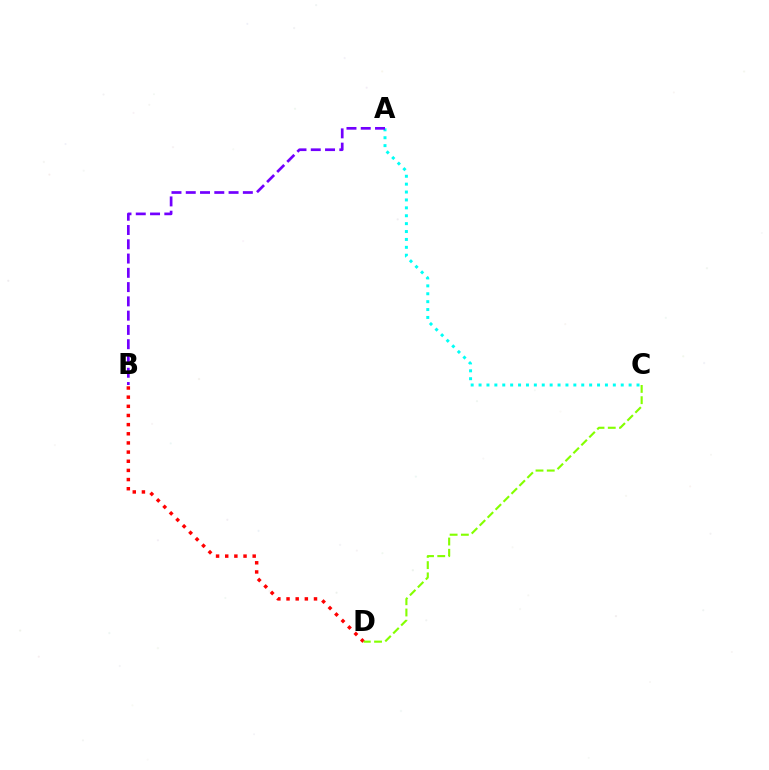{('A', 'C'): [{'color': '#00fff6', 'line_style': 'dotted', 'thickness': 2.15}], ('B', 'D'): [{'color': '#ff0000', 'line_style': 'dotted', 'thickness': 2.49}], ('C', 'D'): [{'color': '#84ff00', 'line_style': 'dashed', 'thickness': 1.53}], ('A', 'B'): [{'color': '#7200ff', 'line_style': 'dashed', 'thickness': 1.94}]}